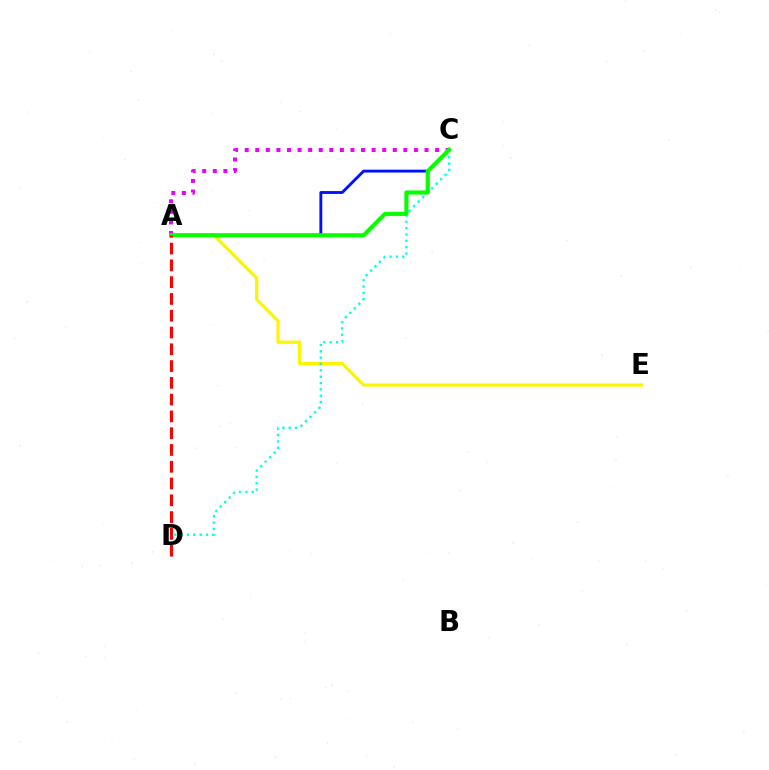{('A', 'E'): [{'color': '#fcf500', 'line_style': 'solid', 'thickness': 2.3}], ('A', 'C'): [{'color': '#0010ff', 'line_style': 'solid', 'thickness': 2.06}, {'color': '#ee00ff', 'line_style': 'dotted', 'thickness': 2.87}, {'color': '#08ff00', 'line_style': 'solid', 'thickness': 2.97}], ('C', 'D'): [{'color': '#00fff6', 'line_style': 'dotted', 'thickness': 1.72}], ('A', 'D'): [{'color': '#ff0000', 'line_style': 'dashed', 'thickness': 2.28}]}